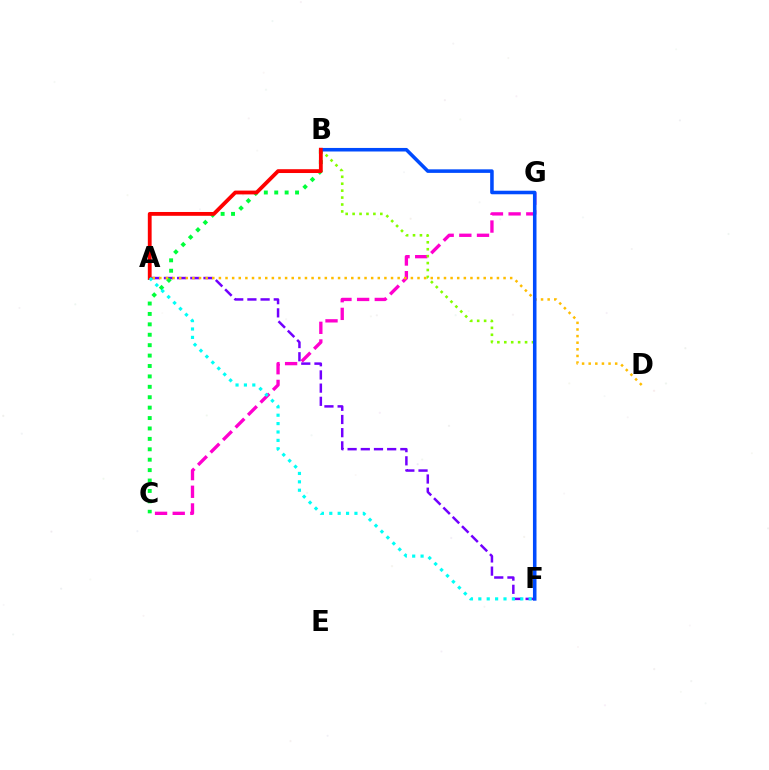{('C', 'G'): [{'color': '#ff00cf', 'line_style': 'dashed', 'thickness': 2.4}], ('B', 'F'): [{'color': '#84ff00', 'line_style': 'dotted', 'thickness': 1.88}, {'color': '#004bff', 'line_style': 'solid', 'thickness': 2.56}], ('A', 'F'): [{'color': '#7200ff', 'line_style': 'dashed', 'thickness': 1.79}, {'color': '#00fff6', 'line_style': 'dotted', 'thickness': 2.28}], ('B', 'C'): [{'color': '#00ff39', 'line_style': 'dotted', 'thickness': 2.83}], ('A', 'D'): [{'color': '#ffbd00', 'line_style': 'dotted', 'thickness': 1.8}], ('A', 'B'): [{'color': '#ff0000', 'line_style': 'solid', 'thickness': 2.75}]}